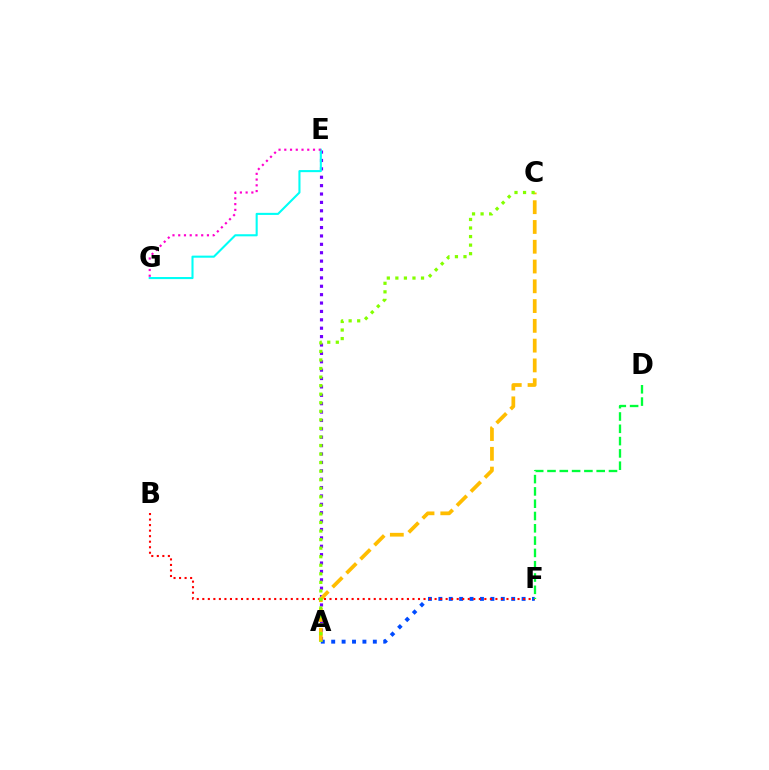{('A', 'F'): [{'color': '#004bff', 'line_style': 'dotted', 'thickness': 2.83}], ('B', 'F'): [{'color': '#ff0000', 'line_style': 'dotted', 'thickness': 1.5}], ('A', 'E'): [{'color': '#7200ff', 'line_style': 'dotted', 'thickness': 2.28}], ('E', 'G'): [{'color': '#00fff6', 'line_style': 'solid', 'thickness': 1.51}, {'color': '#ff00cf', 'line_style': 'dotted', 'thickness': 1.56}], ('D', 'F'): [{'color': '#00ff39', 'line_style': 'dashed', 'thickness': 1.67}], ('A', 'C'): [{'color': '#ffbd00', 'line_style': 'dashed', 'thickness': 2.69}, {'color': '#84ff00', 'line_style': 'dotted', 'thickness': 2.32}]}